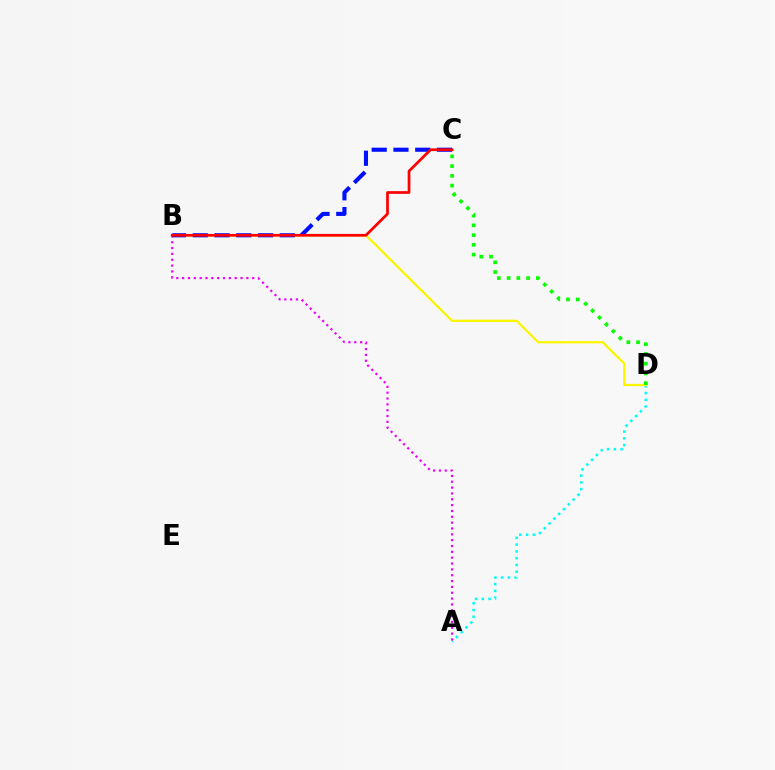{('A', 'D'): [{'color': '#00fff6', 'line_style': 'dotted', 'thickness': 1.84}], ('A', 'B'): [{'color': '#ee00ff', 'line_style': 'dotted', 'thickness': 1.59}], ('B', 'D'): [{'color': '#fcf500', 'line_style': 'solid', 'thickness': 1.64}], ('B', 'C'): [{'color': '#0010ff', 'line_style': 'dashed', 'thickness': 2.96}, {'color': '#ff0000', 'line_style': 'solid', 'thickness': 1.96}], ('C', 'D'): [{'color': '#08ff00', 'line_style': 'dotted', 'thickness': 2.65}]}